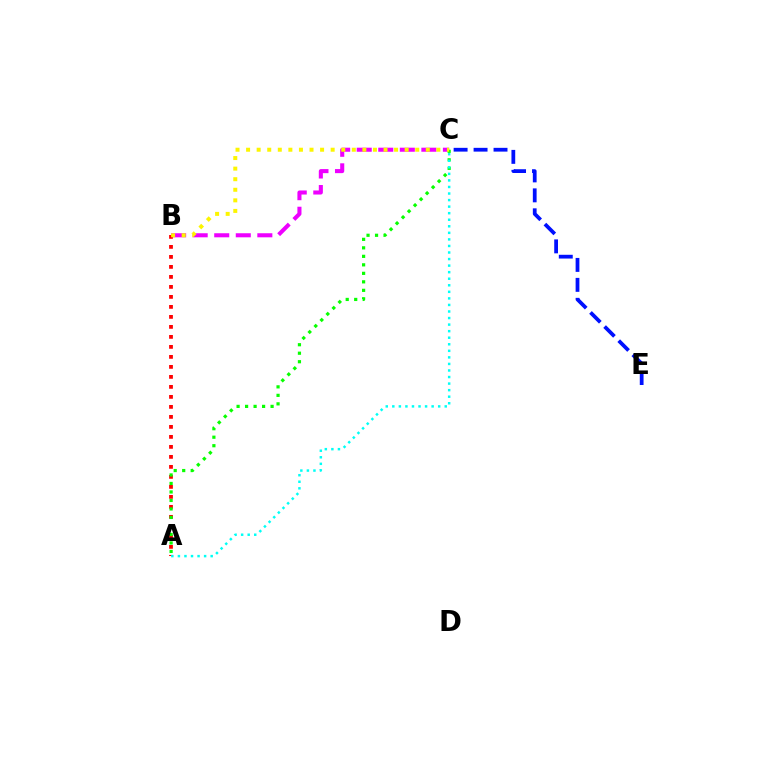{('C', 'E'): [{'color': '#0010ff', 'line_style': 'dashed', 'thickness': 2.71}], ('B', 'C'): [{'color': '#ee00ff', 'line_style': 'dashed', 'thickness': 2.93}, {'color': '#fcf500', 'line_style': 'dotted', 'thickness': 2.87}], ('A', 'B'): [{'color': '#ff0000', 'line_style': 'dotted', 'thickness': 2.72}], ('A', 'C'): [{'color': '#08ff00', 'line_style': 'dotted', 'thickness': 2.31}, {'color': '#00fff6', 'line_style': 'dotted', 'thickness': 1.78}]}